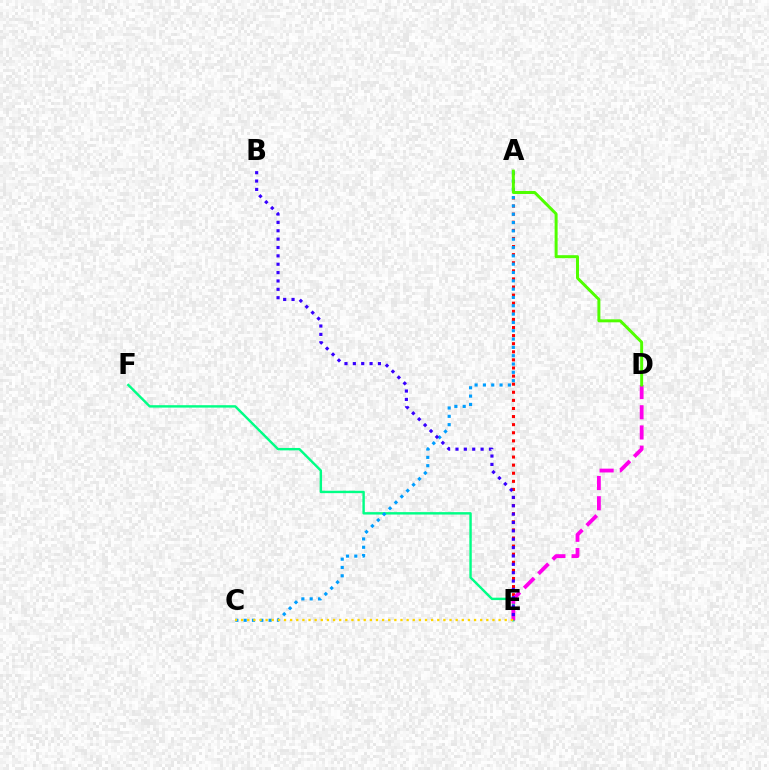{('A', 'E'): [{'color': '#ff0000', 'line_style': 'dotted', 'thickness': 2.2}], ('E', 'F'): [{'color': '#00ff86', 'line_style': 'solid', 'thickness': 1.74}], ('D', 'E'): [{'color': '#ff00ed', 'line_style': 'dashed', 'thickness': 2.74}], ('A', 'C'): [{'color': '#009eff', 'line_style': 'dotted', 'thickness': 2.26}], ('C', 'E'): [{'color': '#ffd500', 'line_style': 'dotted', 'thickness': 1.67}], ('A', 'D'): [{'color': '#4fff00', 'line_style': 'solid', 'thickness': 2.14}], ('B', 'E'): [{'color': '#3700ff', 'line_style': 'dotted', 'thickness': 2.27}]}